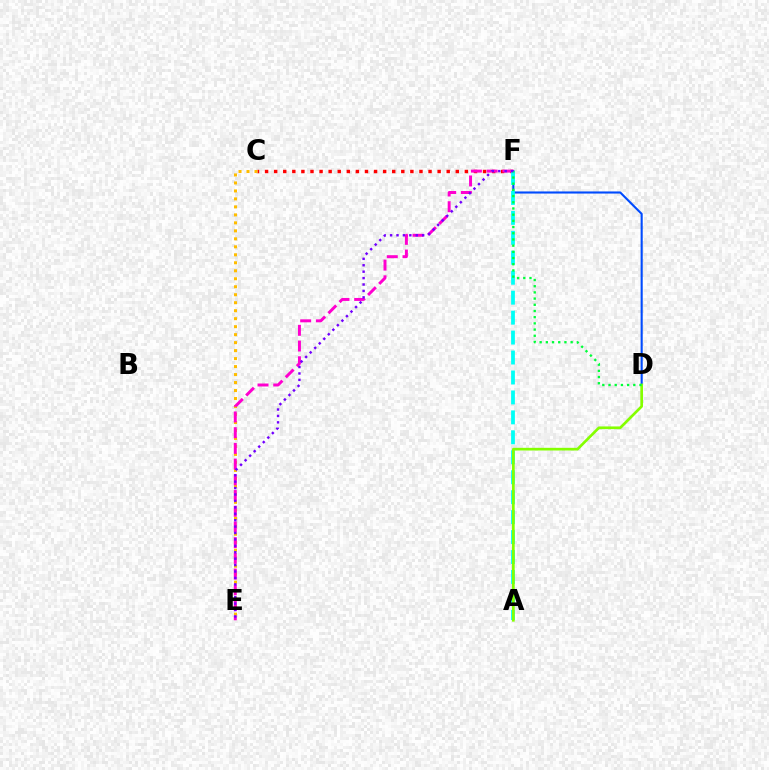{('C', 'F'): [{'color': '#ff0000', 'line_style': 'dotted', 'thickness': 2.47}], ('D', 'F'): [{'color': '#004bff', 'line_style': 'solid', 'thickness': 1.52}, {'color': '#00ff39', 'line_style': 'dotted', 'thickness': 1.68}], ('C', 'E'): [{'color': '#ffbd00', 'line_style': 'dotted', 'thickness': 2.17}], ('E', 'F'): [{'color': '#ff00cf', 'line_style': 'dashed', 'thickness': 2.13}, {'color': '#7200ff', 'line_style': 'dotted', 'thickness': 1.74}], ('A', 'F'): [{'color': '#00fff6', 'line_style': 'dashed', 'thickness': 2.71}], ('A', 'D'): [{'color': '#84ff00', 'line_style': 'solid', 'thickness': 1.94}]}